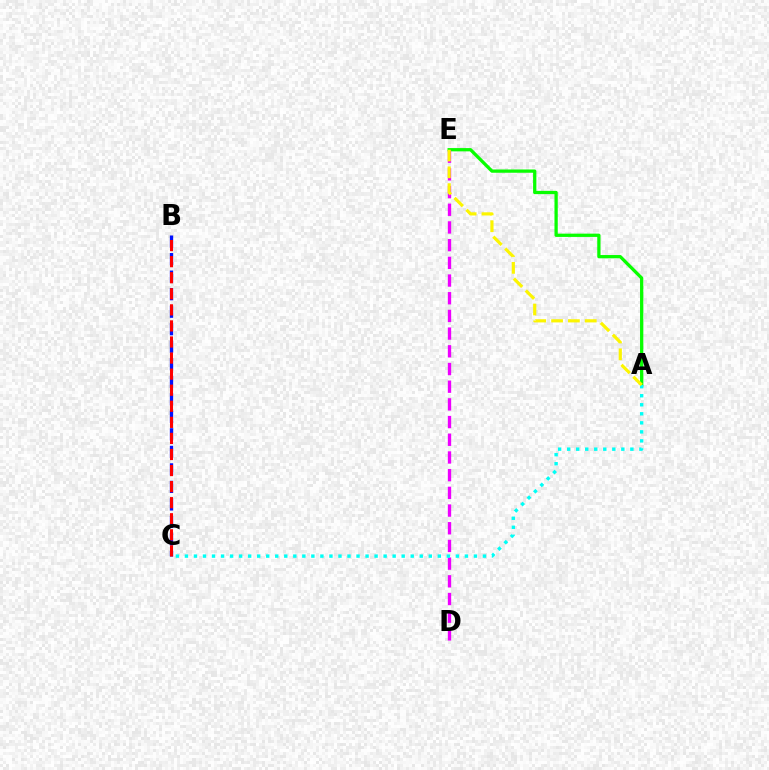{('A', 'E'): [{'color': '#08ff00', 'line_style': 'solid', 'thickness': 2.36}, {'color': '#fcf500', 'line_style': 'dashed', 'thickness': 2.29}], ('B', 'C'): [{'color': '#0010ff', 'line_style': 'dashed', 'thickness': 2.38}, {'color': '#ff0000', 'line_style': 'dashed', 'thickness': 2.18}], ('D', 'E'): [{'color': '#ee00ff', 'line_style': 'dashed', 'thickness': 2.4}], ('A', 'C'): [{'color': '#00fff6', 'line_style': 'dotted', 'thickness': 2.45}]}